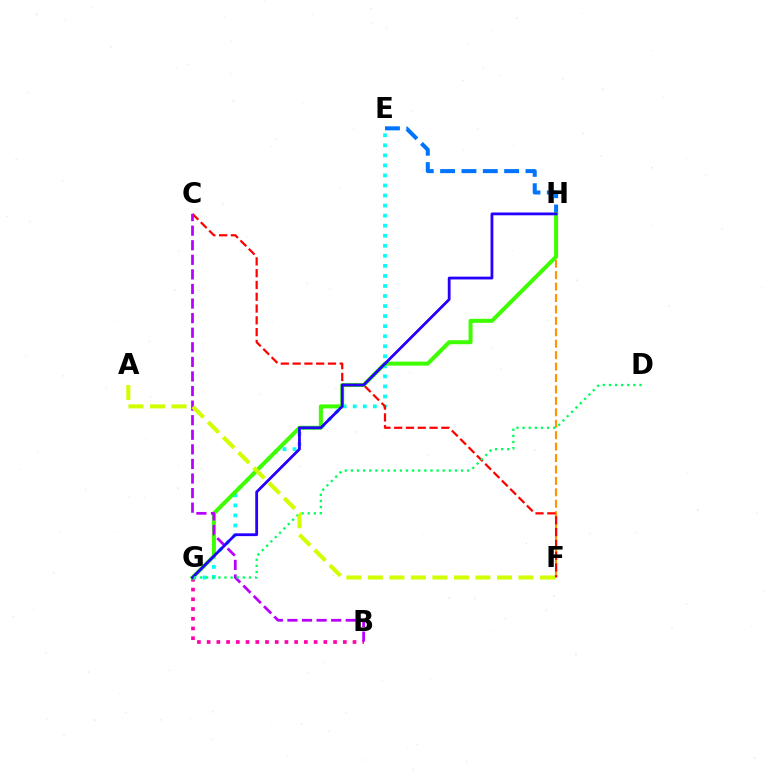{('B', 'G'): [{'color': '#ff00ac', 'line_style': 'dotted', 'thickness': 2.64}], ('E', 'G'): [{'color': '#00fff6', 'line_style': 'dotted', 'thickness': 2.73}], ('F', 'H'): [{'color': '#ff9400', 'line_style': 'dashed', 'thickness': 1.55}], ('E', 'H'): [{'color': '#0074ff', 'line_style': 'dashed', 'thickness': 2.9}], ('G', 'H'): [{'color': '#3dff00', 'line_style': 'solid', 'thickness': 2.88}, {'color': '#2500ff', 'line_style': 'solid', 'thickness': 2.01}], ('C', 'F'): [{'color': '#ff0000', 'line_style': 'dashed', 'thickness': 1.6}], ('B', 'C'): [{'color': '#b900ff', 'line_style': 'dashed', 'thickness': 1.98}], ('D', 'G'): [{'color': '#00ff5c', 'line_style': 'dotted', 'thickness': 1.66}], ('A', 'F'): [{'color': '#d1ff00', 'line_style': 'dashed', 'thickness': 2.92}]}